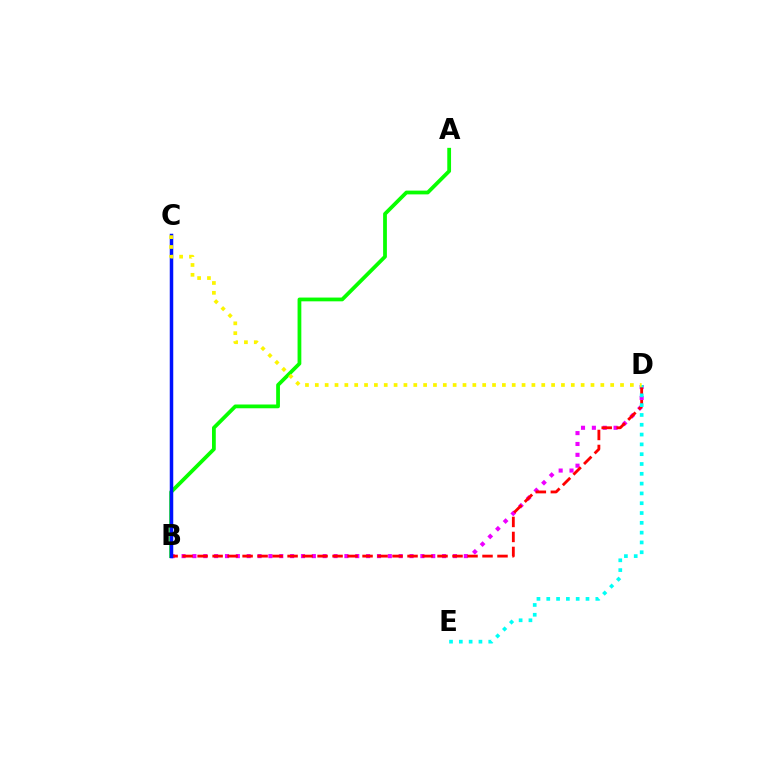{('A', 'B'): [{'color': '#08ff00', 'line_style': 'solid', 'thickness': 2.71}], ('B', 'D'): [{'color': '#ee00ff', 'line_style': 'dotted', 'thickness': 2.95}, {'color': '#ff0000', 'line_style': 'dashed', 'thickness': 2.04}], ('D', 'E'): [{'color': '#00fff6', 'line_style': 'dotted', 'thickness': 2.66}], ('B', 'C'): [{'color': '#0010ff', 'line_style': 'solid', 'thickness': 2.52}], ('C', 'D'): [{'color': '#fcf500', 'line_style': 'dotted', 'thickness': 2.67}]}